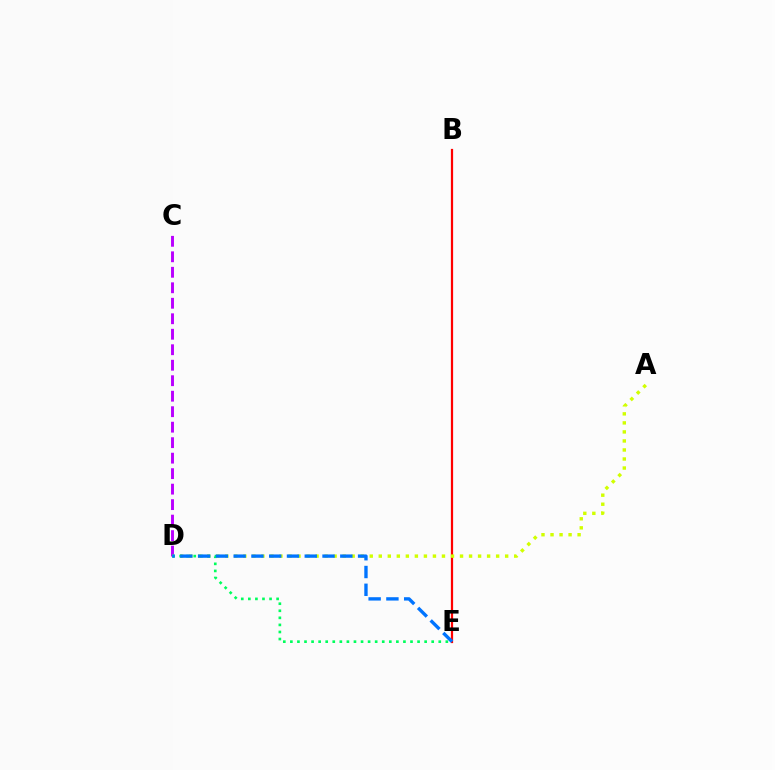{('C', 'D'): [{'color': '#b900ff', 'line_style': 'dashed', 'thickness': 2.1}], ('B', 'E'): [{'color': '#ff0000', 'line_style': 'solid', 'thickness': 1.6}], ('A', 'D'): [{'color': '#d1ff00', 'line_style': 'dotted', 'thickness': 2.45}], ('D', 'E'): [{'color': '#00ff5c', 'line_style': 'dotted', 'thickness': 1.92}, {'color': '#0074ff', 'line_style': 'dashed', 'thickness': 2.41}]}